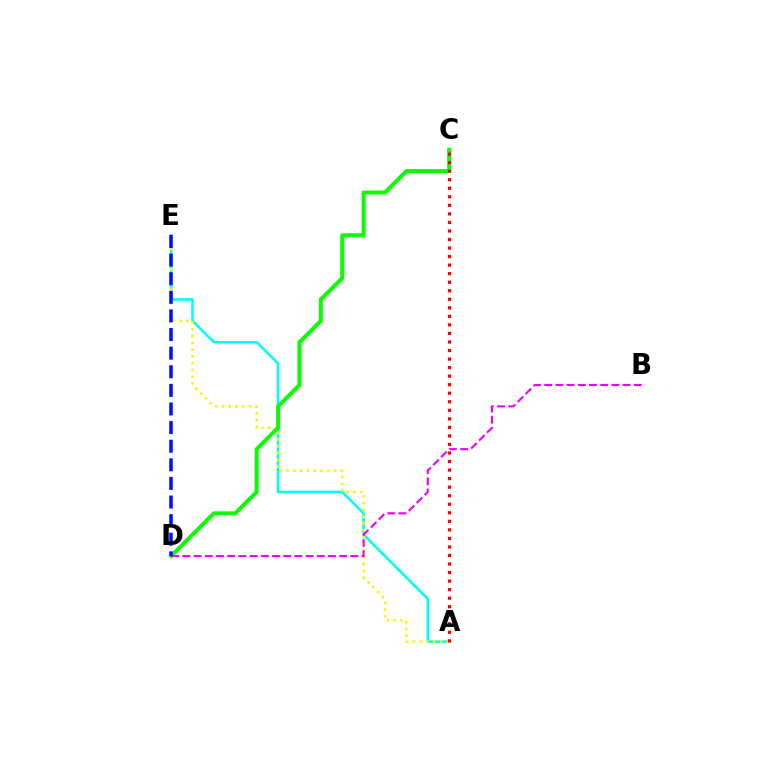{('A', 'E'): [{'color': '#00fff6', 'line_style': 'solid', 'thickness': 1.84}, {'color': '#fcf500', 'line_style': 'dotted', 'thickness': 1.84}], ('C', 'D'): [{'color': '#08ff00', 'line_style': 'solid', 'thickness': 2.87}], ('B', 'D'): [{'color': '#ee00ff', 'line_style': 'dashed', 'thickness': 1.52}], ('D', 'E'): [{'color': '#0010ff', 'line_style': 'dashed', 'thickness': 2.53}], ('A', 'C'): [{'color': '#ff0000', 'line_style': 'dotted', 'thickness': 2.32}]}